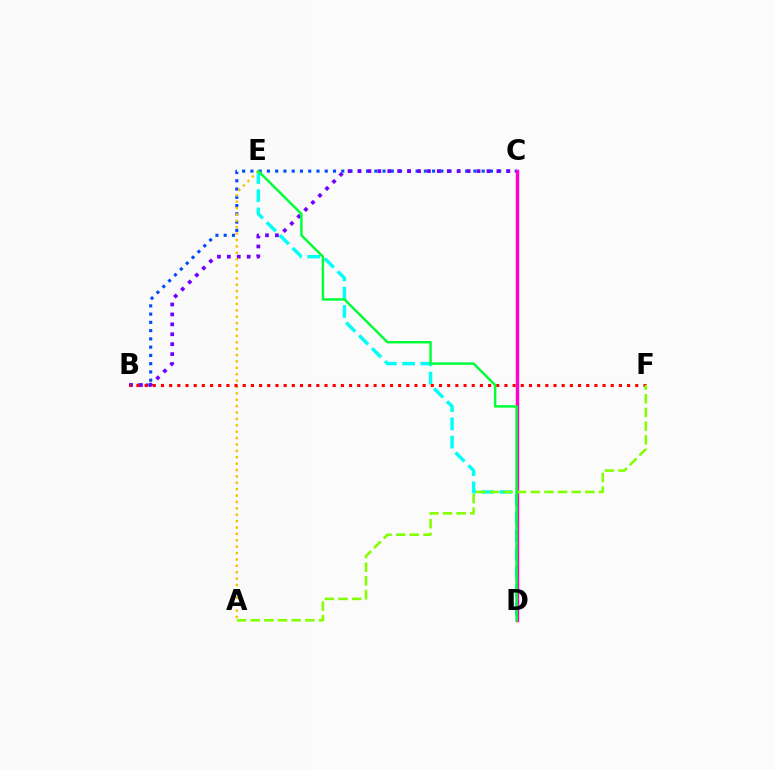{('D', 'E'): [{'color': '#00fff6', 'line_style': 'dashed', 'thickness': 2.48}, {'color': '#00ff39', 'line_style': 'solid', 'thickness': 1.77}], ('B', 'C'): [{'color': '#004bff', 'line_style': 'dotted', 'thickness': 2.24}, {'color': '#7200ff', 'line_style': 'dotted', 'thickness': 2.69}], ('C', 'D'): [{'color': '#ff00cf', 'line_style': 'solid', 'thickness': 2.46}], ('A', 'E'): [{'color': '#ffbd00', 'line_style': 'dotted', 'thickness': 1.74}], ('B', 'F'): [{'color': '#ff0000', 'line_style': 'dotted', 'thickness': 2.22}], ('A', 'F'): [{'color': '#84ff00', 'line_style': 'dashed', 'thickness': 1.85}]}